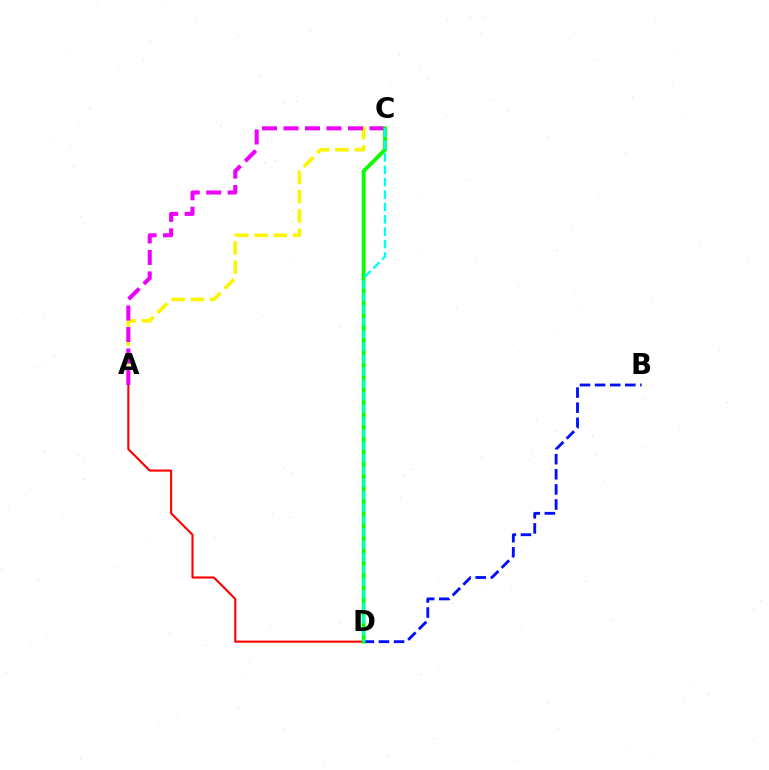{('A', 'D'): [{'color': '#ff0000', 'line_style': 'solid', 'thickness': 1.52}], ('A', 'C'): [{'color': '#fcf500', 'line_style': 'dashed', 'thickness': 2.61}, {'color': '#ee00ff', 'line_style': 'dashed', 'thickness': 2.92}], ('B', 'D'): [{'color': '#0010ff', 'line_style': 'dashed', 'thickness': 2.05}], ('C', 'D'): [{'color': '#08ff00', 'line_style': 'solid', 'thickness': 2.72}, {'color': '#00fff6', 'line_style': 'dashed', 'thickness': 1.68}]}